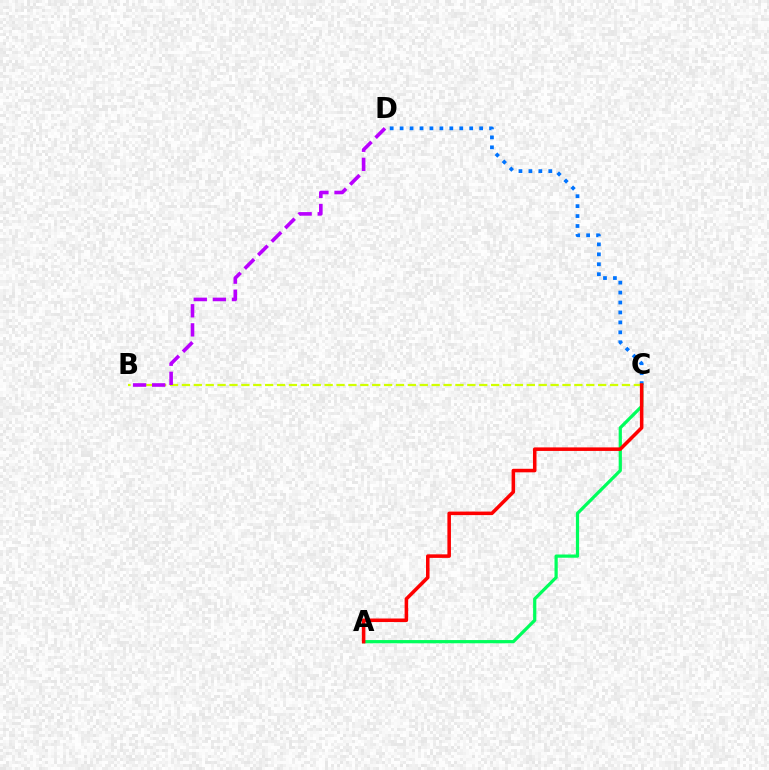{('C', 'D'): [{'color': '#0074ff', 'line_style': 'dotted', 'thickness': 2.7}], ('A', 'C'): [{'color': '#00ff5c', 'line_style': 'solid', 'thickness': 2.32}, {'color': '#ff0000', 'line_style': 'solid', 'thickness': 2.55}], ('B', 'C'): [{'color': '#d1ff00', 'line_style': 'dashed', 'thickness': 1.62}], ('B', 'D'): [{'color': '#b900ff', 'line_style': 'dashed', 'thickness': 2.59}]}